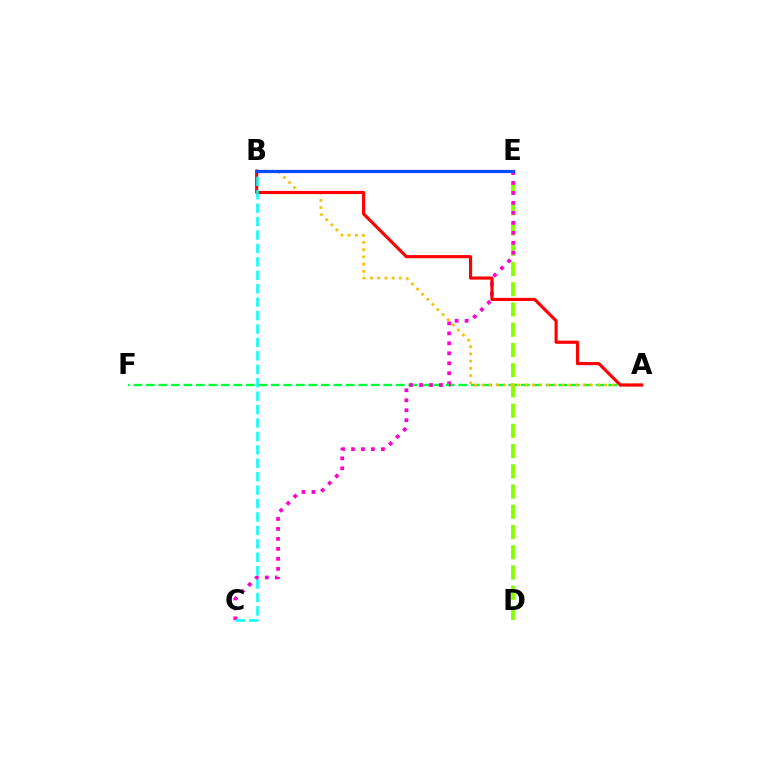{('A', 'F'): [{'color': '#00ff39', 'line_style': 'dashed', 'thickness': 1.7}], ('D', 'E'): [{'color': '#84ff00', 'line_style': 'dashed', 'thickness': 2.75}], ('C', 'E'): [{'color': '#ff00cf', 'line_style': 'dotted', 'thickness': 2.71}], ('A', 'B'): [{'color': '#ffbd00', 'line_style': 'dotted', 'thickness': 1.96}, {'color': '#ff0000', 'line_style': 'solid', 'thickness': 2.26}], ('B', 'E'): [{'color': '#7200ff', 'line_style': 'solid', 'thickness': 2.15}, {'color': '#004bff', 'line_style': 'solid', 'thickness': 2.31}], ('B', 'C'): [{'color': '#00fff6', 'line_style': 'dashed', 'thickness': 1.82}]}